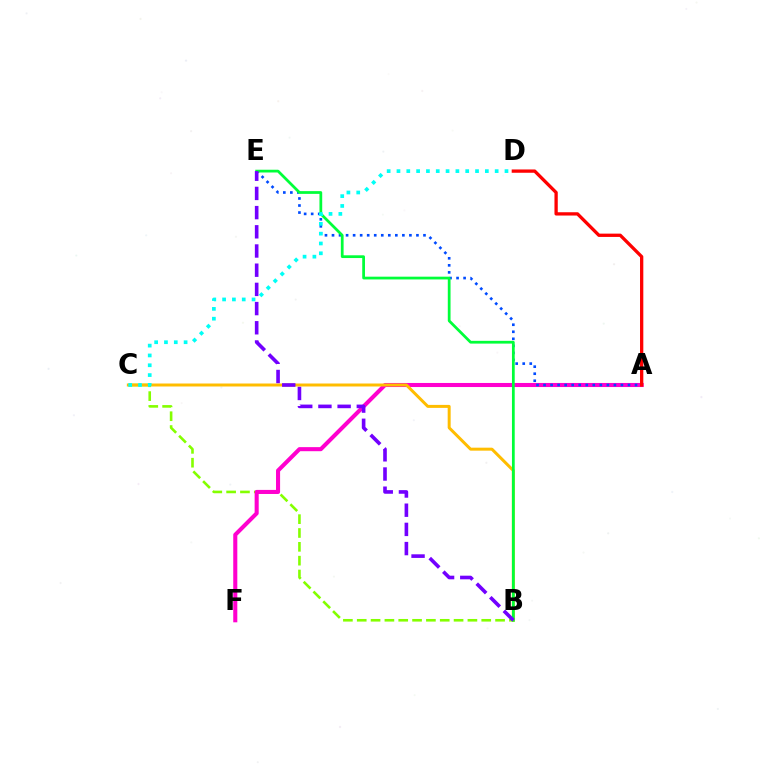{('B', 'C'): [{'color': '#84ff00', 'line_style': 'dashed', 'thickness': 1.88}, {'color': '#ffbd00', 'line_style': 'solid', 'thickness': 2.15}], ('A', 'F'): [{'color': '#ff00cf', 'line_style': 'solid', 'thickness': 2.93}], ('A', 'E'): [{'color': '#004bff', 'line_style': 'dotted', 'thickness': 1.91}], ('B', 'E'): [{'color': '#00ff39', 'line_style': 'solid', 'thickness': 1.98}, {'color': '#7200ff', 'line_style': 'dashed', 'thickness': 2.61}], ('C', 'D'): [{'color': '#00fff6', 'line_style': 'dotted', 'thickness': 2.67}], ('A', 'D'): [{'color': '#ff0000', 'line_style': 'solid', 'thickness': 2.37}]}